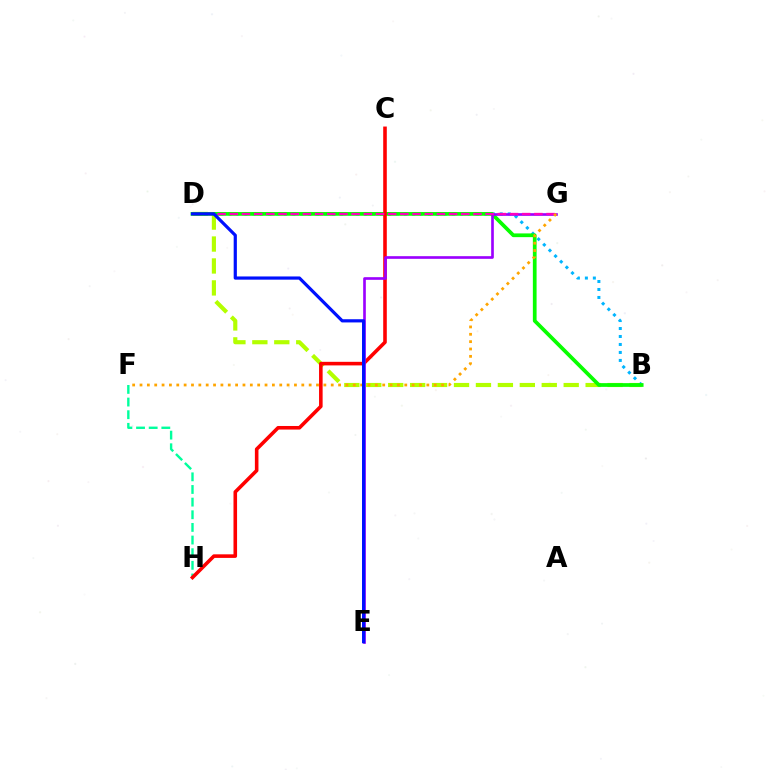{('F', 'H'): [{'color': '#00ff9d', 'line_style': 'dashed', 'thickness': 1.72}], ('B', 'D'): [{'color': '#b3ff00', 'line_style': 'dashed', 'thickness': 2.98}, {'color': '#00b5ff', 'line_style': 'dotted', 'thickness': 2.17}, {'color': '#08ff00', 'line_style': 'solid', 'thickness': 2.69}], ('C', 'H'): [{'color': '#ff0000', 'line_style': 'solid', 'thickness': 2.58}], ('E', 'G'): [{'color': '#9b00ff', 'line_style': 'solid', 'thickness': 1.91}], ('D', 'G'): [{'color': '#ff00bd', 'line_style': 'dashed', 'thickness': 1.66}], ('F', 'G'): [{'color': '#ffa500', 'line_style': 'dotted', 'thickness': 2.0}], ('D', 'E'): [{'color': '#0010ff', 'line_style': 'solid', 'thickness': 2.3}]}